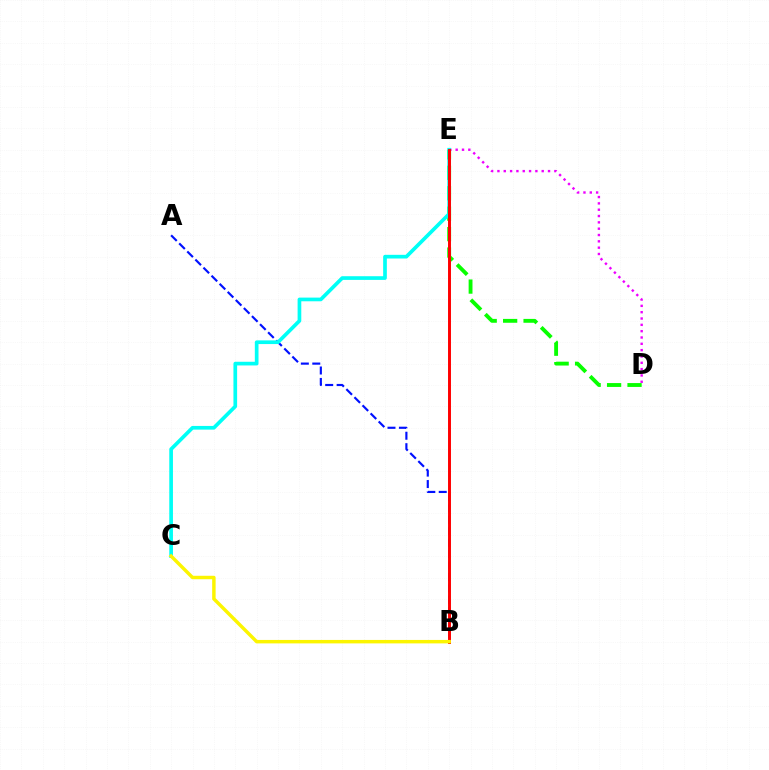{('D', 'E'): [{'color': '#08ff00', 'line_style': 'dashed', 'thickness': 2.78}, {'color': '#ee00ff', 'line_style': 'dotted', 'thickness': 1.72}], ('A', 'B'): [{'color': '#0010ff', 'line_style': 'dashed', 'thickness': 1.55}], ('C', 'E'): [{'color': '#00fff6', 'line_style': 'solid', 'thickness': 2.65}], ('B', 'E'): [{'color': '#ff0000', 'line_style': 'solid', 'thickness': 2.12}], ('B', 'C'): [{'color': '#fcf500', 'line_style': 'solid', 'thickness': 2.48}]}